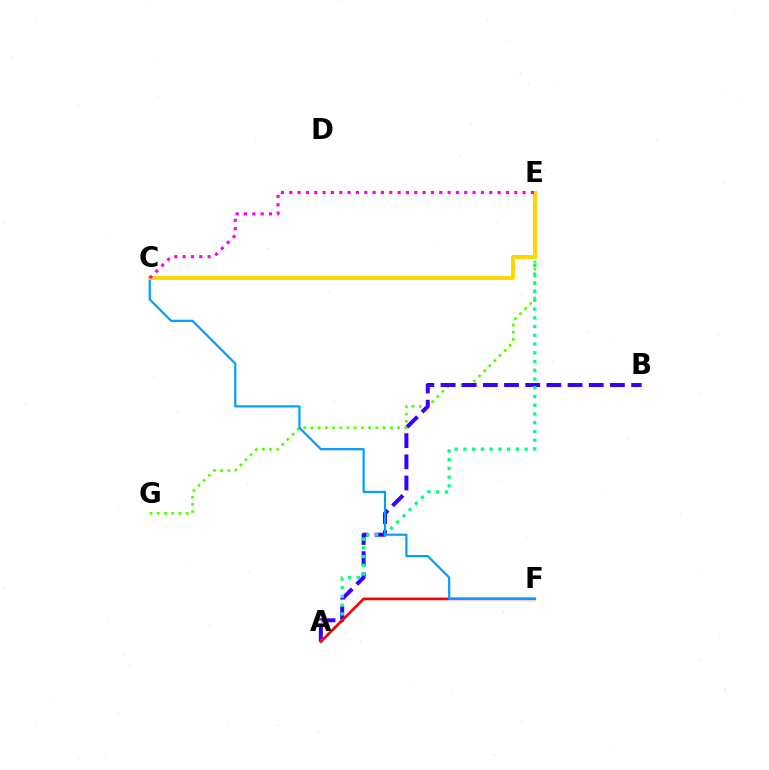{('E', 'G'): [{'color': '#4fff00', 'line_style': 'dotted', 'thickness': 1.96}], ('A', 'B'): [{'color': '#3700ff', 'line_style': 'dashed', 'thickness': 2.88}], ('A', 'E'): [{'color': '#00ff86', 'line_style': 'dotted', 'thickness': 2.38}], ('A', 'F'): [{'color': '#ff0000', 'line_style': 'solid', 'thickness': 1.92}], ('C', 'F'): [{'color': '#009eff', 'line_style': 'solid', 'thickness': 1.58}], ('C', 'E'): [{'color': '#ffd500', 'line_style': 'solid', 'thickness': 2.84}, {'color': '#ff00ed', 'line_style': 'dotted', 'thickness': 2.26}]}